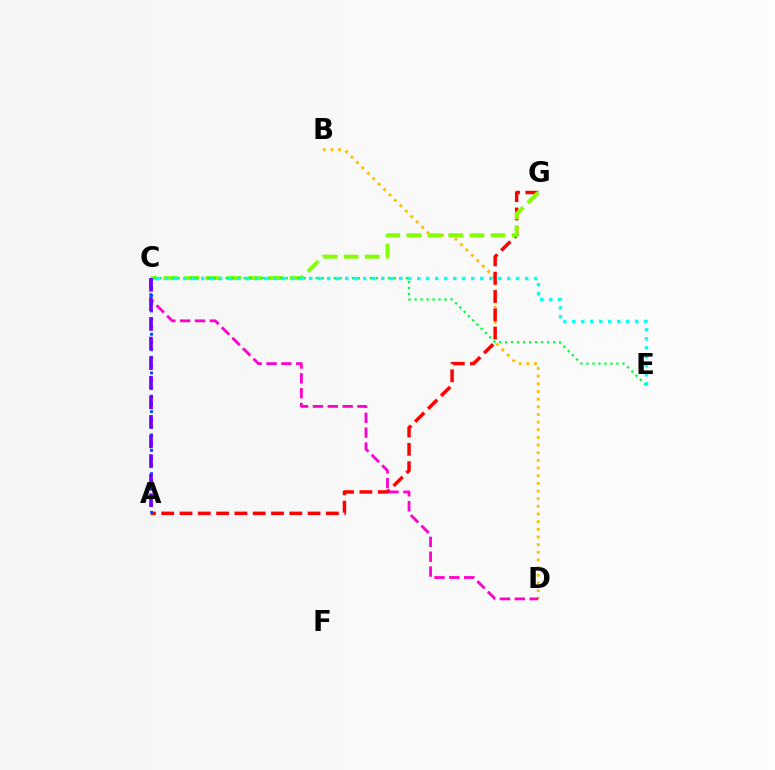{('B', 'D'): [{'color': '#ffbd00', 'line_style': 'dotted', 'thickness': 2.08}], ('A', 'G'): [{'color': '#ff0000', 'line_style': 'dashed', 'thickness': 2.49}], ('C', 'G'): [{'color': '#84ff00', 'line_style': 'dashed', 'thickness': 2.86}], ('C', 'D'): [{'color': '#ff00cf', 'line_style': 'dashed', 'thickness': 2.02}], ('A', 'C'): [{'color': '#004bff', 'line_style': 'dotted', 'thickness': 2.11}, {'color': '#7200ff', 'line_style': 'dashed', 'thickness': 2.66}], ('C', 'E'): [{'color': '#00ff39', 'line_style': 'dotted', 'thickness': 1.63}, {'color': '#00fff6', 'line_style': 'dotted', 'thickness': 2.45}]}